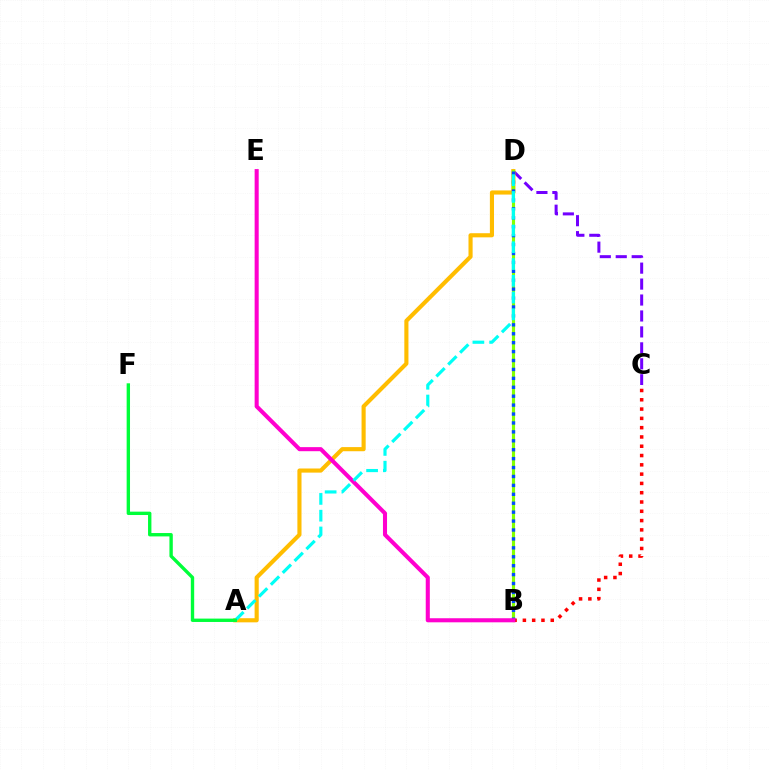{('C', 'D'): [{'color': '#7200ff', 'line_style': 'dashed', 'thickness': 2.17}], ('A', 'D'): [{'color': '#ffbd00', 'line_style': 'solid', 'thickness': 2.97}, {'color': '#00fff6', 'line_style': 'dashed', 'thickness': 2.28}], ('B', 'D'): [{'color': '#84ff00', 'line_style': 'solid', 'thickness': 2.26}, {'color': '#004bff', 'line_style': 'dotted', 'thickness': 2.42}], ('B', 'C'): [{'color': '#ff0000', 'line_style': 'dotted', 'thickness': 2.52}], ('B', 'E'): [{'color': '#ff00cf', 'line_style': 'solid', 'thickness': 2.93}], ('A', 'F'): [{'color': '#00ff39', 'line_style': 'solid', 'thickness': 2.43}]}